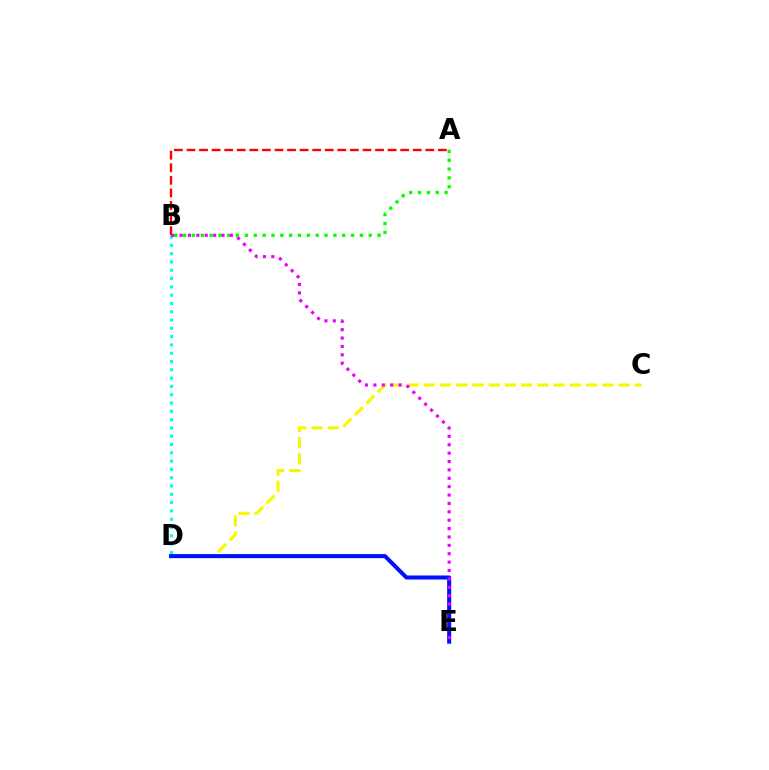{('B', 'D'): [{'color': '#00fff6', 'line_style': 'dotted', 'thickness': 2.25}], ('A', 'B'): [{'color': '#08ff00', 'line_style': 'dotted', 'thickness': 2.4}, {'color': '#ff0000', 'line_style': 'dashed', 'thickness': 1.71}], ('C', 'D'): [{'color': '#fcf500', 'line_style': 'dashed', 'thickness': 2.21}], ('D', 'E'): [{'color': '#0010ff', 'line_style': 'solid', 'thickness': 2.92}], ('B', 'E'): [{'color': '#ee00ff', 'line_style': 'dotted', 'thickness': 2.28}]}